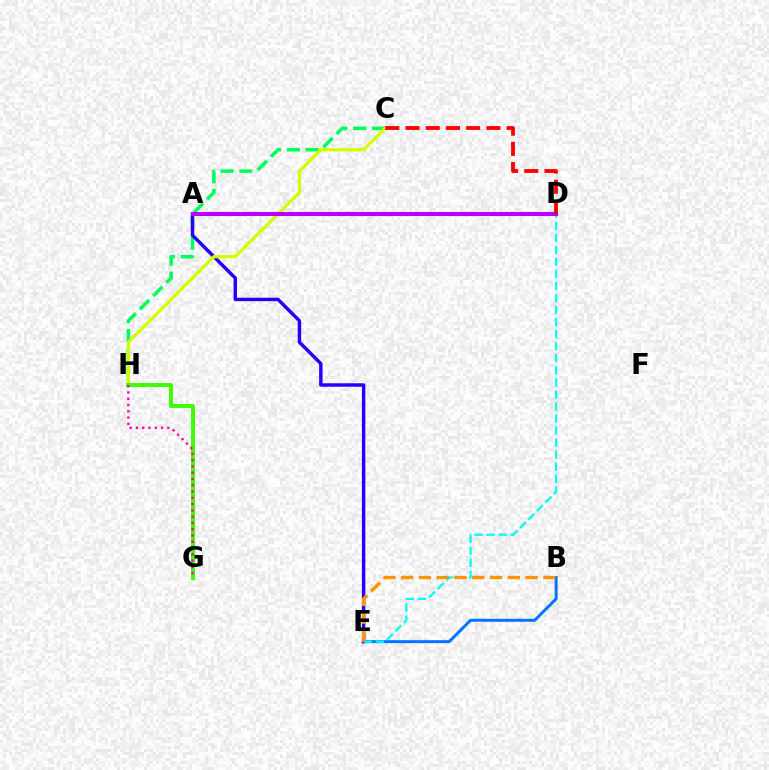{('B', 'E'): [{'color': '#0074ff', 'line_style': 'solid', 'thickness': 2.15}, {'color': '#ff9400', 'line_style': 'dashed', 'thickness': 2.42}], ('C', 'H'): [{'color': '#00ff5c', 'line_style': 'dashed', 'thickness': 2.55}, {'color': '#d1ff00', 'line_style': 'solid', 'thickness': 2.36}], ('A', 'E'): [{'color': '#2500ff', 'line_style': 'solid', 'thickness': 2.47}], ('D', 'E'): [{'color': '#00fff6', 'line_style': 'dashed', 'thickness': 1.64}], ('G', 'H'): [{'color': '#3dff00', 'line_style': 'solid', 'thickness': 2.84}, {'color': '#ff00ac', 'line_style': 'dotted', 'thickness': 1.71}], ('A', 'D'): [{'color': '#b900ff', 'line_style': 'solid', 'thickness': 2.93}], ('C', 'D'): [{'color': '#ff0000', 'line_style': 'dashed', 'thickness': 2.75}]}